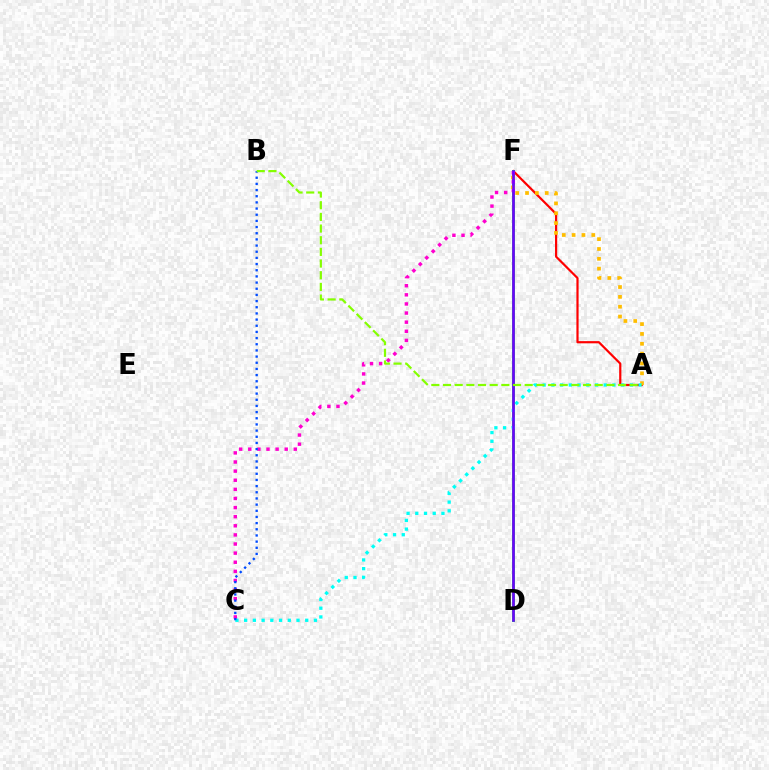{('A', 'F'): [{'color': '#ff0000', 'line_style': 'solid', 'thickness': 1.58}, {'color': '#ffbd00', 'line_style': 'dotted', 'thickness': 2.67}], ('D', 'F'): [{'color': '#00ff39', 'line_style': 'solid', 'thickness': 2.13}, {'color': '#7200ff', 'line_style': 'solid', 'thickness': 1.89}], ('A', 'C'): [{'color': '#00fff6', 'line_style': 'dotted', 'thickness': 2.37}], ('C', 'F'): [{'color': '#ff00cf', 'line_style': 'dotted', 'thickness': 2.48}], ('B', 'C'): [{'color': '#004bff', 'line_style': 'dotted', 'thickness': 1.68}], ('A', 'B'): [{'color': '#84ff00', 'line_style': 'dashed', 'thickness': 1.59}]}